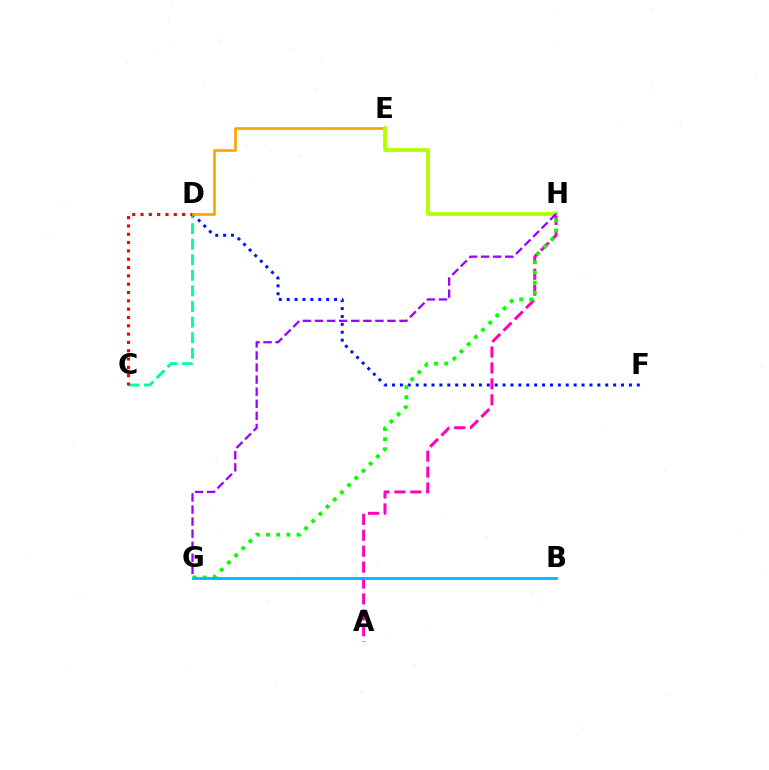{('C', 'D'): [{'color': '#00ff9d', 'line_style': 'dashed', 'thickness': 2.12}, {'color': '#ff0000', 'line_style': 'dotted', 'thickness': 2.26}], ('D', 'F'): [{'color': '#0010ff', 'line_style': 'dotted', 'thickness': 2.15}], ('A', 'H'): [{'color': '#ff00bd', 'line_style': 'dashed', 'thickness': 2.16}], ('G', 'H'): [{'color': '#08ff00', 'line_style': 'dotted', 'thickness': 2.76}, {'color': '#9b00ff', 'line_style': 'dashed', 'thickness': 1.64}], ('D', 'E'): [{'color': '#ffa500', 'line_style': 'solid', 'thickness': 1.95}], ('E', 'H'): [{'color': '#b3ff00', 'line_style': 'solid', 'thickness': 2.73}], ('B', 'G'): [{'color': '#00b5ff', 'line_style': 'solid', 'thickness': 2.0}]}